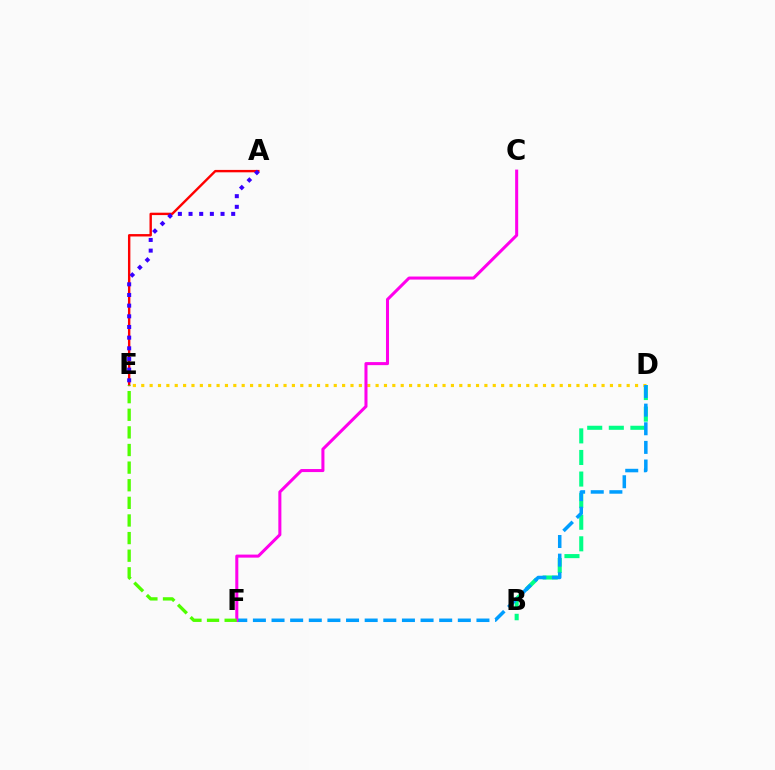{('B', 'D'): [{'color': '#00ff86', 'line_style': 'dashed', 'thickness': 2.93}], ('D', 'E'): [{'color': '#ffd500', 'line_style': 'dotted', 'thickness': 2.27}], ('D', 'F'): [{'color': '#009eff', 'line_style': 'dashed', 'thickness': 2.53}], ('A', 'E'): [{'color': '#ff0000', 'line_style': 'solid', 'thickness': 1.73}, {'color': '#3700ff', 'line_style': 'dotted', 'thickness': 2.9}], ('C', 'F'): [{'color': '#ff00ed', 'line_style': 'solid', 'thickness': 2.19}], ('E', 'F'): [{'color': '#4fff00', 'line_style': 'dashed', 'thickness': 2.39}]}